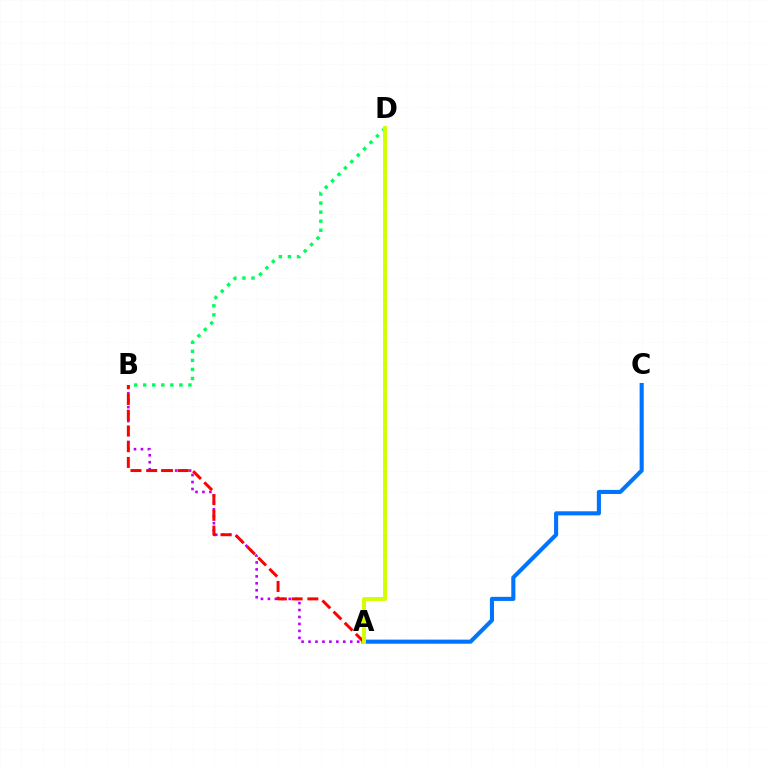{('A', 'B'): [{'color': '#b900ff', 'line_style': 'dotted', 'thickness': 1.89}, {'color': '#ff0000', 'line_style': 'dashed', 'thickness': 2.14}], ('B', 'D'): [{'color': '#00ff5c', 'line_style': 'dotted', 'thickness': 2.46}], ('A', 'C'): [{'color': '#0074ff', 'line_style': 'solid', 'thickness': 2.95}], ('A', 'D'): [{'color': '#d1ff00', 'line_style': 'solid', 'thickness': 2.81}]}